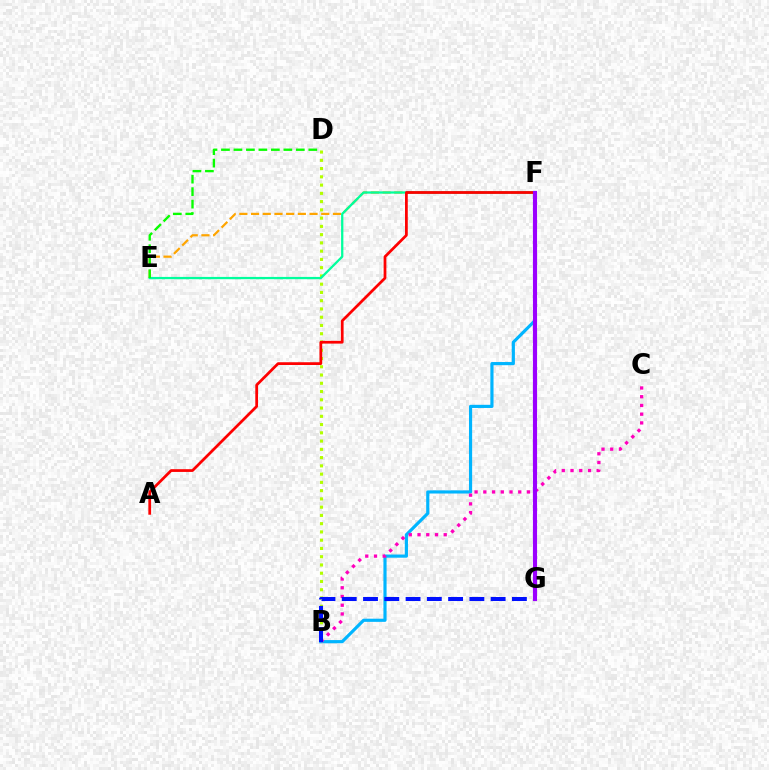{('B', 'F'): [{'color': '#00b5ff', 'line_style': 'solid', 'thickness': 2.27}], ('E', 'F'): [{'color': '#ffa500', 'line_style': 'dashed', 'thickness': 1.59}, {'color': '#00ff9d', 'line_style': 'solid', 'thickness': 1.64}], ('B', 'D'): [{'color': '#b3ff00', 'line_style': 'dotted', 'thickness': 2.24}], ('A', 'F'): [{'color': '#ff0000', 'line_style': 'solid', 'thickness': 1.98}], ('B', 'C'): [{'color': '#ff00bd', 'line_style': 'dotted', 'thickness': 2.37}], ('B', 'G'): [{'color': '#0010ff', 'line_style': 'dashed', 'thickness': 2.89}], ('F', 'G'): [{'color': '#9b00ff', 'line_style': 'solid', 'thickness': 2.97}], ('D', 'E'): [{'color': '#08ff00', 'line_style': 'dashed', 'thickness': 1.7}]}